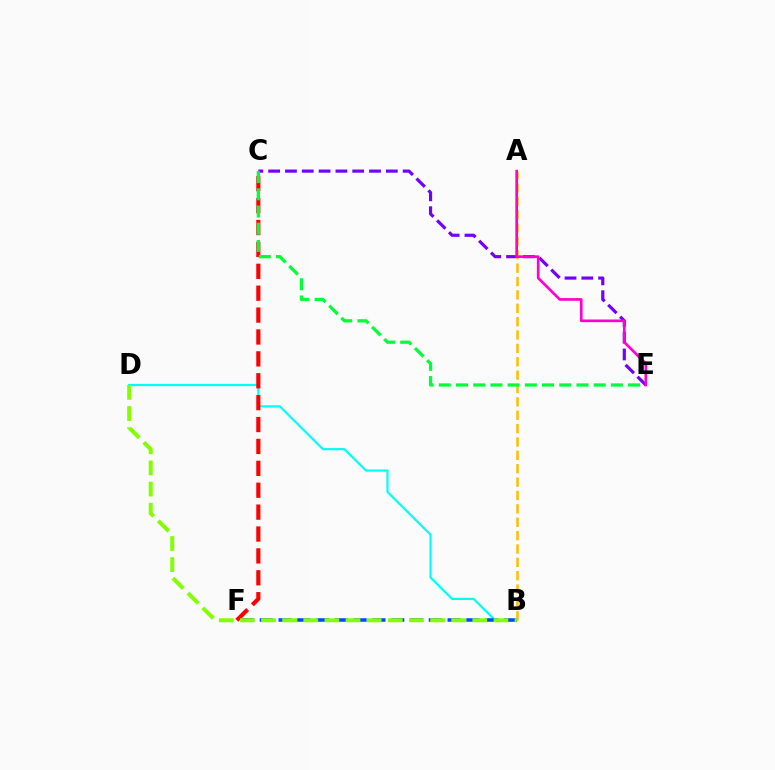{('B', 'D'): [{'color': '#00fff6', 'line_style': 'solid', 'thickness': 1.58}, {'color': '#84ff00', 'line_style': 'dashed', 'thickness': 2.87}], ('C', 'E'): [{'color': '#7200ff', 'line_style': 'dashed', 'thickness': 2.28}, {'color': '#00ff39', 'line_style': 'dashed', 'thickness': 2.34}], ('B', 'F'): [{'color': '#004bff', 'line_style': 'dashed', 'thickness': 2.55}], ('A', 'B'): [{'color': '#ffbd00', 'line_style': 'dashed', 'thickness': 1.82}], ('C', 'F'): [{'color': '#ff0000', 'line_style': 'dashed', 'thickness': 2.97}], ('A', 'E'): [{'color': '#ff00cf', 'line_style': 'solid', 'thickness': 1.92}]}